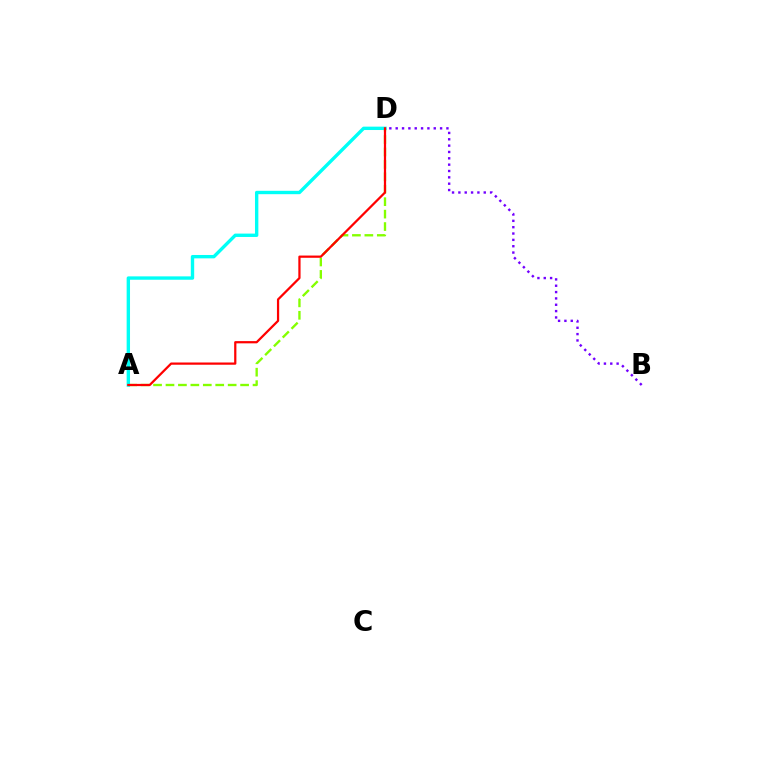{('A', 'D'): [{'color': '#84ff00', 'line_style': 'dashed', 'thickness': 1.69}, {'color': '#00fff6', 'line_style': 'solid', 'thickness': 2.43}, {'color': '#ff0000', 'line_style': 'solid', 'thickness': 1.61}], ('B', 'D'): [{'color': '#7200ff', 'line_style': 'dotted', 'thickness': 1.72}]}